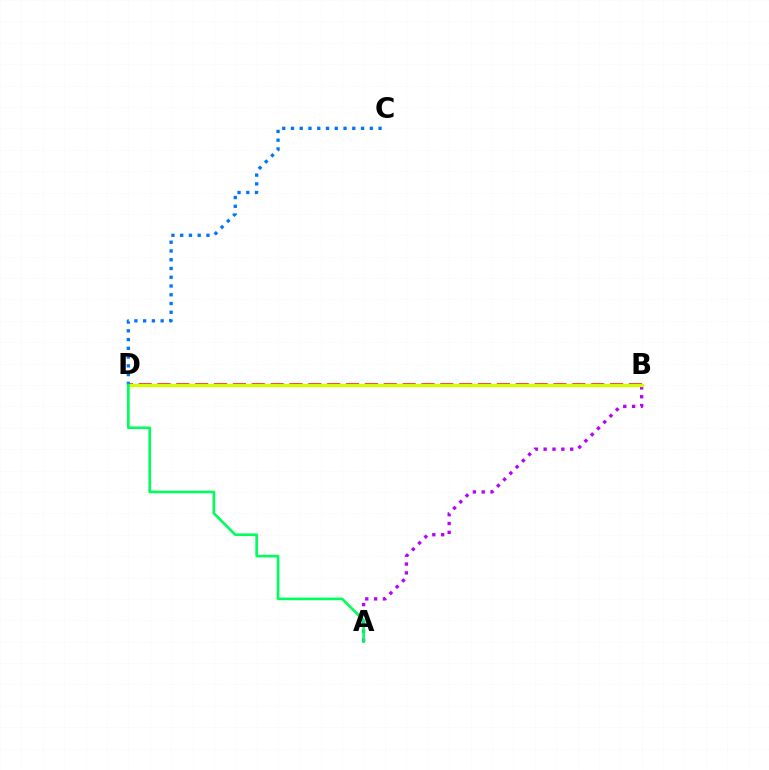{('A', 'B'): [{'color': '#b900ff', 'line_style': 'dotted', 'thickness': 2.4}], ('B', 'D'): [{'color': '#ff0000', 'line_style': 'dashed', 'thickness': 2.56}, {'color': '#d1ff00', 'line_style': 'solid', 'thickness': 2.34}], ('C', 'D'): [{'color': '#0074ff', 'line_style': 'dotted', 'thickness': 2.38}], ('A', 'D'): [{'color': '#00ff5c', 'line_style': 'solid', 'thickness': 1.92}]}